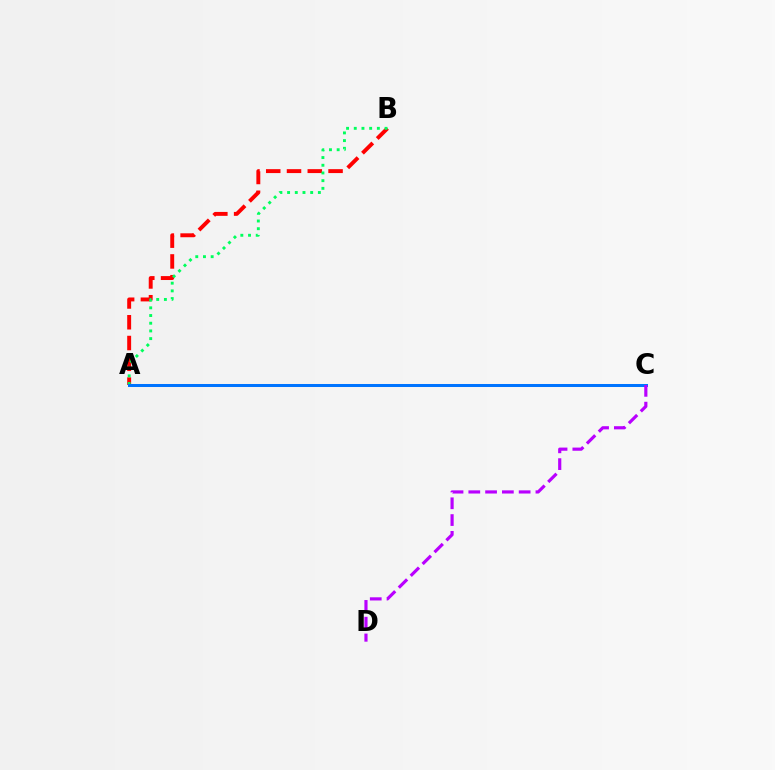{('A', 'B'): [{'color': '#ff0000', 'line_style': 'dashed', 'thickness': 2.82}, {'color': '#00ff5c', 'line_style': 'dotted', 'thickness': 2.09}], ('A', 'C'): [{'color': '#d1ff00', 'line_style': 'dotted', 'thickness': 1.83}, {'color': '#0074ff', 'line_style': 'solid', 'thickness': 2.16}], ('C', 'D'): [{'color': '#b900ff', 'line_style': 'dashed', 'thickness': 2.28}]}